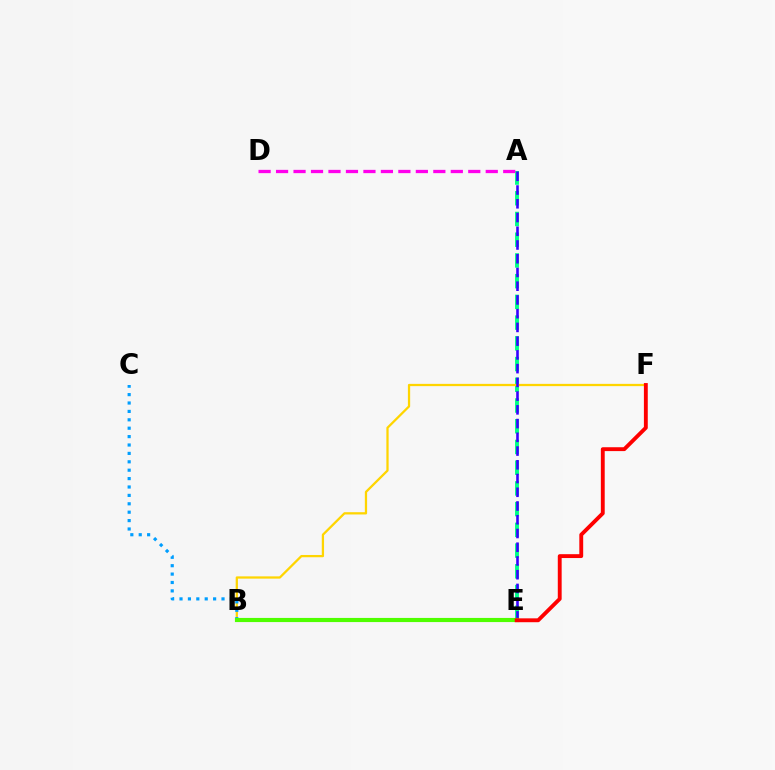{('A', 'E'): [{'color': '#00ff86', 'line_style': 'dashed', 'thickness': 2.82}, {'color': '#3700ff', 'line_style': 'dashed', 'thickness': 1.87}], ('B', 'F'): [{'color': '#ffd500', 'line_style': 'solid', 'thickness': 1.63}], ('B', 'C'): [{'color': '#009eff', 'line_style': 'dotted', 'thickness': 2.28}], ('A', 'D'): [{'color': '#ff00ed', 'line_style': 'dashed', 'thickness': 2.37}], ('B', 'E'): [{'color': '#4fff00', 'line_style': 'solid', 'thickness': 2.98}], ('E', 'F'): [{'color': '#ff0000', 'line_style': 'solid', 'thickness': 2.78}]}